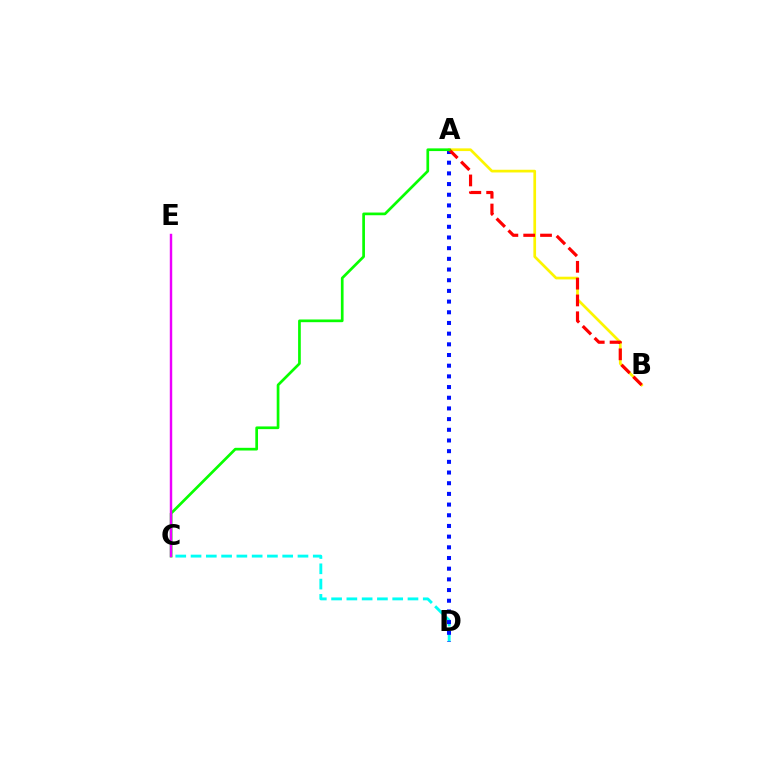{('C', 'D'): [{'color': '#00fff6', 'line_style': 'dashed', 'thickness': 2.08}], ('A', 'B'): [{'color': '#fcf500', 'line_style': 'solid', 'thickness': 1.95}, {'color': '#ff0000', 'line_style': 'dashed', 'thickness': 2.29}], ('A', 'D'): [{'color': '#0010ff', 'line_style': 'dotted', 'thickness': 2.9}], ('A', 'C'): [{'color': '#08ff00', 'line_style': 'solid', 'thickness': 1.94}], ('C', 'E'): [{'color': '#ee00ff', 'line_style': 'solid', 'thickness': 1.76}]}